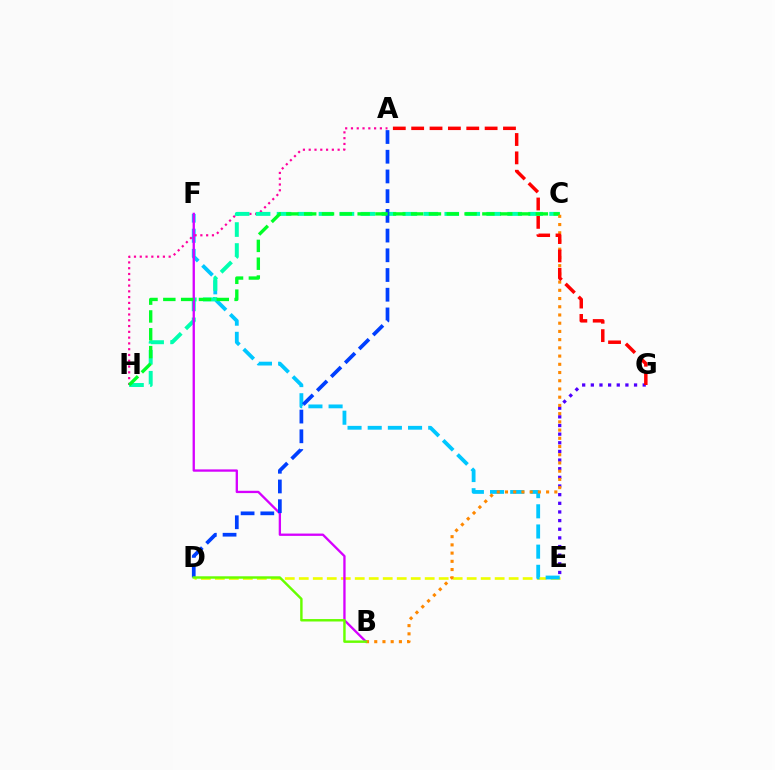{('D', 'E'): [{'color': '#eeff00', 'line_style': 'dashed', 'thickness': 1.9}], ('E', 'F'): [{'color': '#00c7ff', 'line_style': 'dashed', 'thickness': 2.74}], ('E', 'G'): [{'color': '#4f00ff', 'line_style': 'dotted', 'thickness': 2.35}], ('A', 'H'): [{'color': '#ff00a0', 'line_style': 'dotted', 'thickness': 1.57}], ('C', 'H'): [{'color': '#00ffaf', 'line_style': 'dashed', 'thickness': 2.85}, {'color': '#00ff27', 'line_style': 'dashed', 'thickness': 2.42}], ('B', 'F'): [{'color': '#d600ff', 'line_style': 'solid', 'thickness': 1.67}], ('A', 'D'): [{'color': '#003fff', 'line_style': 'dashed', 'thickness': 2.68}], ('B', 'C'): [{'color': '#ff8800', 'line_style': 'dotted', 'thickness': 2.23}], ('B', 'D'): [{'color': '#66ff00', 'line_style': 'solid', 'thickness': 1.75}], ('A', 'G'): [{'color': '#ff0000', 'line_style': 'dashed', 'thickness': 2.49}]}